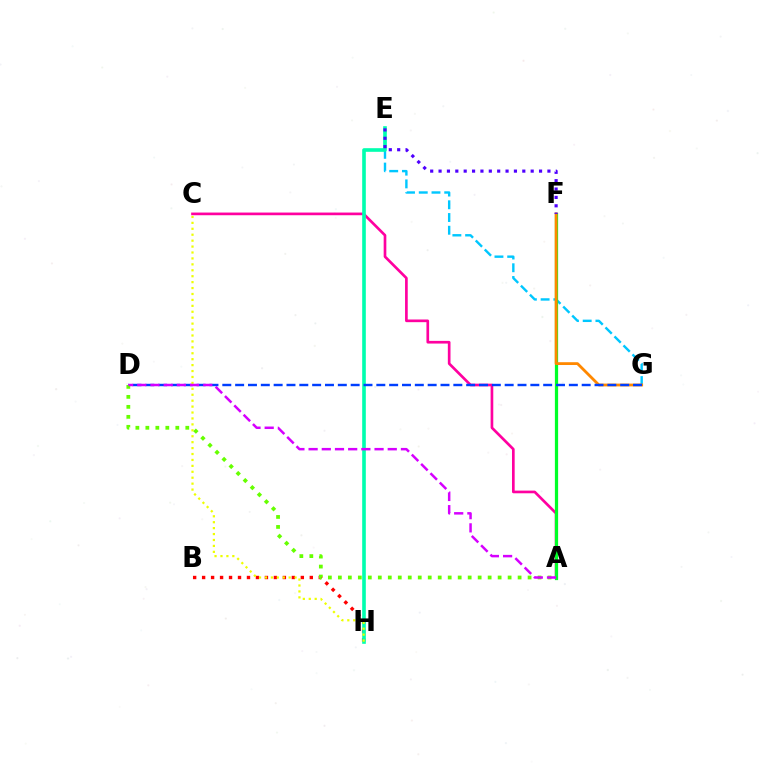{('A', 'C'): [{'color': '#ff00a0', 'line_style': 'solid', 'thickness': 1.92}], ('B', 'H'): [{'color': '#ff0000', 'line_style': 'dotted', 'thickness': 2.44}], ('E', 'G'): [{'color': '#00c7ff', 'line_style': 'dashed', 'thickness': 1.73}], ('E', 'H'): [{'color': '#00ffaf', 'line_style': 'solid', 'thickness': 2.61}], ('A', 'F'): [{'color': '#00ff27', 'line_style': 'solid', 'thickness': 2.33}], ('F', 'G'): [{'color': '#ff8800', 'line_style': 'solid', 'thickness': 2.02}], ('E', 'F'): [{'color': '#4f00ff', 'line_style': 'dotted', 'thickness': 2.28}], ('D', 'G'): [{'color': '#003fff', 'line_style': 'dashed', 'thickness': 1.74}], ('C', 'H'): [{'color': '#eeff00', 'line_style': 'dotted', 'thickness': 1.61}], ('A', 'D'): [{'color': '#66ff00', 'line_style': 'dotted', 'thickness': 2.71}, {'color': '#d600ff', 'line_style': 'dashed', 'thickness': 1.79}]}